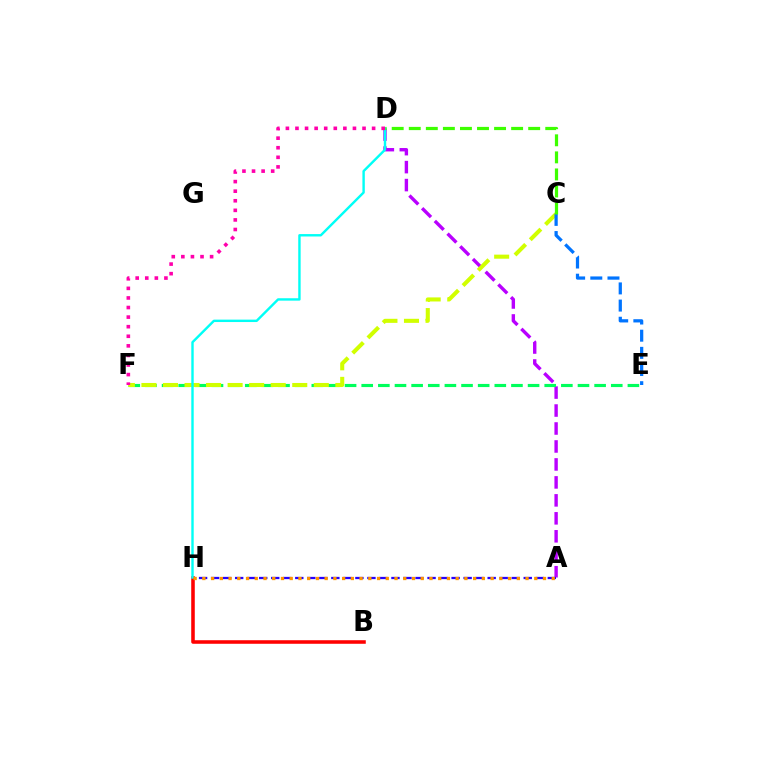{('A', 'D'): [{'color': '#b900ff', 'line_style': 'dashed', 'thickness': 2.44}], ('E', 'F'): [{'color': '#00ff5c', 'line_style': 'dashed', 'thickness': 2.26}], ('A', 'H'): [{'color': '#2500ff', 'line_style': 'dashed', 'thickness': 1.63}, {'color': '#ff9400', 'line_style': 'dotted', 'thickness': 2.37}], ('C', 'F'): [{'color': '#d1ff00', 'line_style': 'dashed', 'thickness': 2.93}], ('B', 'H'): [{'color': '#ff0000', 'line_style': 'solid', 'thickness': 2.56}], ('D', 'H'): [{'color': '#00fff6', 'line_style': 'solid', 'thickness': 1.73}], ('D', 'F'): [{'color': '#ff00ac', 'line_style': 'dotted', 'thickness': 2.6}], ('C', 'E'): [{'color': '#0074ff', 'line_style': 'dashed', 'thickness': 2.33}], ('C', 'D'): [{'color': '#3dff00', 'line_style': 'dashed', 'thickness': 2.32}]}